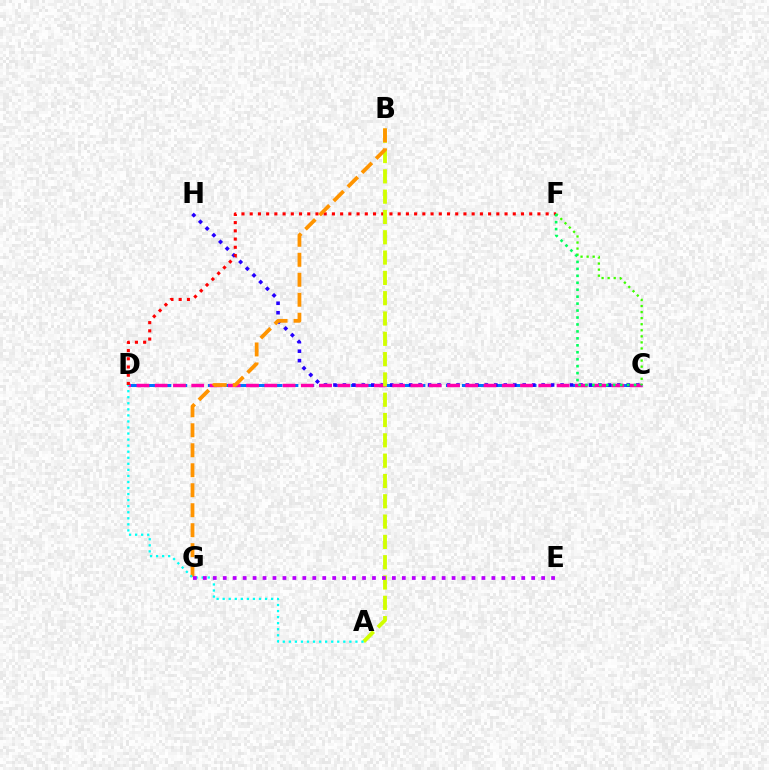{('C', 'D'): [{'color': '#0074ff', 'line_style': 'dashed', 'thickness': 2.16}, {'color': '#ff00ac', 'line_style': 'dashed', 'thickness': 2.48}], ('C', 'H'): [{'color': '#2500ff', 'line_style': 'dotted', 'thickness': 2.57}], ('C', 'F'): [{'color': '#3dff00', 'line_style': 'dotted', 'thickness': 1.65}, {'color': '#00ff5c', 'line_style': 'dotted', 'thickness': 1.89}], ('D', 'F'): [{'color': '#ff0000', 'line_style': 'dotted', 'thickness': 2.23}], ('A', 'B'): [{'color': '#d1ff00', 'line_style': 'dashed', 'thickness': 2.76}], ('B', 'G'): [{'color': '#ff9400', 'line_style': 'dashed', 'thickness': 2.72}], ('A', 'D'): [{'color': '#00fff6', 'line_style': 'dotted', 'thickness': 1.64}], ('E', 'G'): [{'color': '#b900ff', 'line_style': 'dotted', 'thickness': 2.7}]}